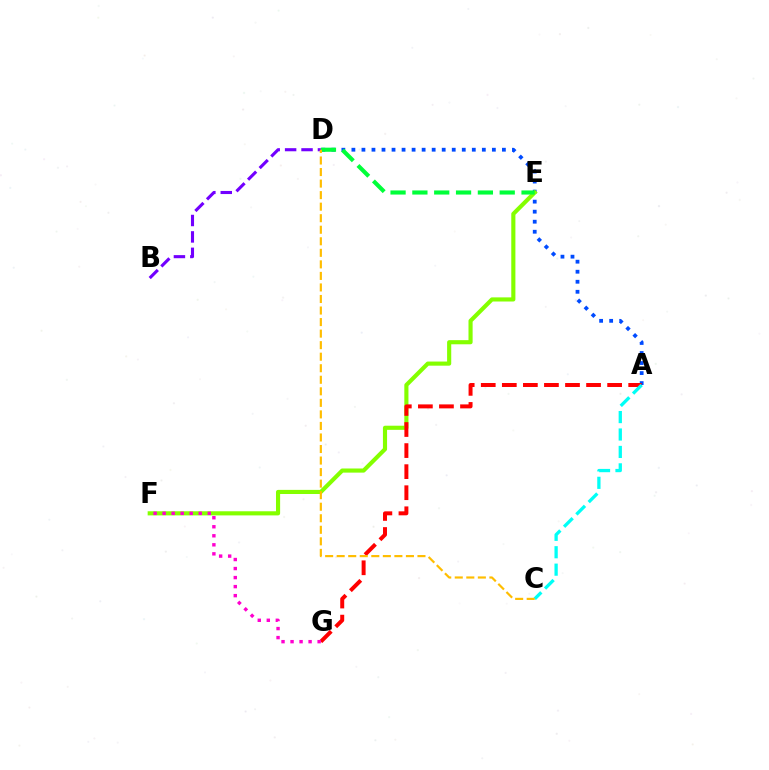{('A', 'D'): [{'color': '#004bff', 'line_style': 'dotted', 'thickness': 2.73}], ('E', 'F'): [{'color': '#84ff00', 'line_style': 'solid', 'thickness': 2.97}], ('D', 'E'): [{'color': '#00ff39', 'line_style': 'dashed', 'thickness': 2.97}], ('B', 'D'): [{'color': '#7200ff', 'line_style': 'dashed', 'thickness': 2.23}], ('A', 'G'): [{'color': '#ff0000', 'line_style': 'dashed', 'thickness': 2.86}], ('F', 'G'): [{'color': '#ff00cf', 'line_style': 'dotted', 'thickness': 2.45}], ('A', 'C'): [{'color': '#00fff6', 'line_style': 'dashed', 'thickness': 2.37}], ('C', 'D'): [{'color': '#ffbd00', 'line_style': 'dashed', 'thickness': 1.57}]}